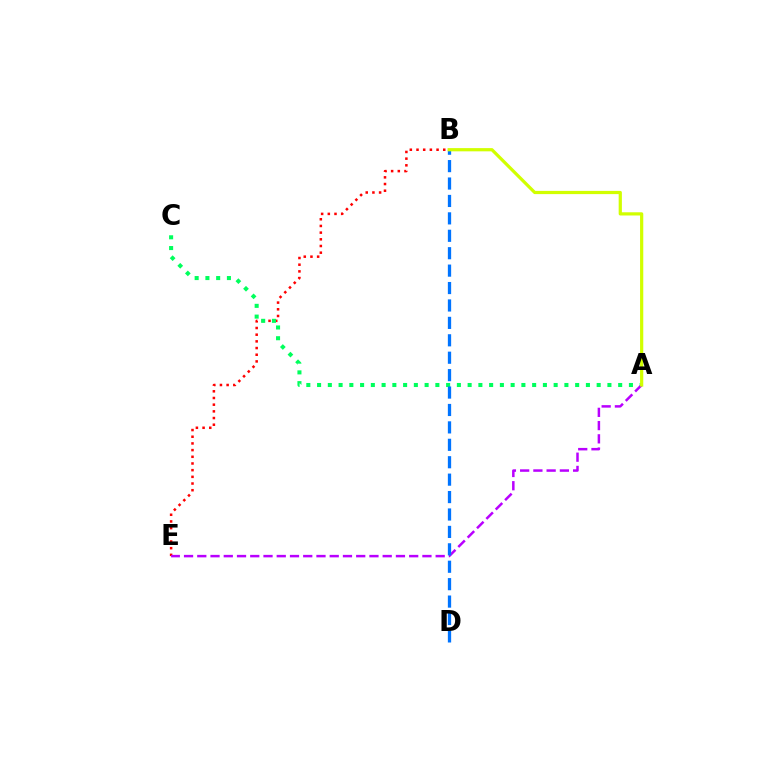{('B', 'E'): [{'color': '#ff0000', 'line_style': 'dotted', 'thickness': 1.82}], ('A', 'C'): [{'color': '#00ff5c', 'line_style': 'dotted', 'thickness': 2.92}], ('A', 'E'): [{'color': '#b900ff', 'line_style': 'dashed', 'thickness': 1.8}], ('B', 'D'): [{'color': '#0074ff', 'line_style': 'dashed', 'thickness': 2.37}], ('A', 'B'): [{'color': '#d1ff00', 'line_style': 'solid', 'thickness': 2.32}]}